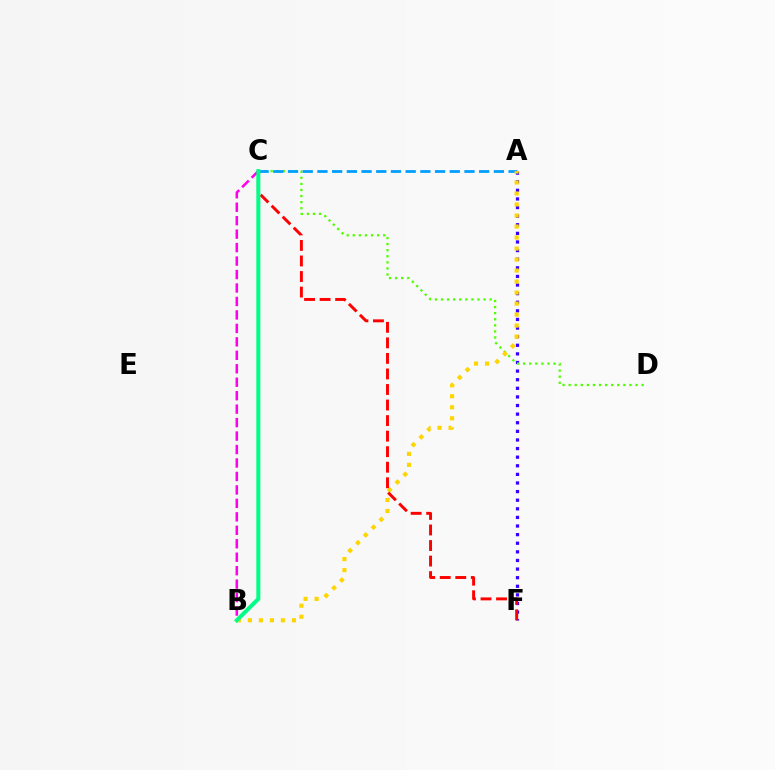{('A', 'F'): [{'color': '#3700ff', 'line_style': 'dotted', 'thickness': 2.34}], ('C', 'D'): [{'color': '#4fff00', 'line_style': 'dotted', 'thickness': 1.65}], ('A', 'C'): [{'color': '#009eff', 'line_style': 'dashed', 'thickness': 2.0}], ('A', 'B'): [{'color': '#ffd500', 'line_style': 'dotted', 'thickness': 2.99}], ('C', 'F'): [{'color': '#ff0000', 'line_style': 'dashed', 'thickness': 2.11}], ('B', 'C'): [{'color': '#ff00ed', 'line_style': 'dashed', 'thickness': 1.83}, {'color': '#00ff86', 'line_style': 'solid', 'thickness': 2.89}]}